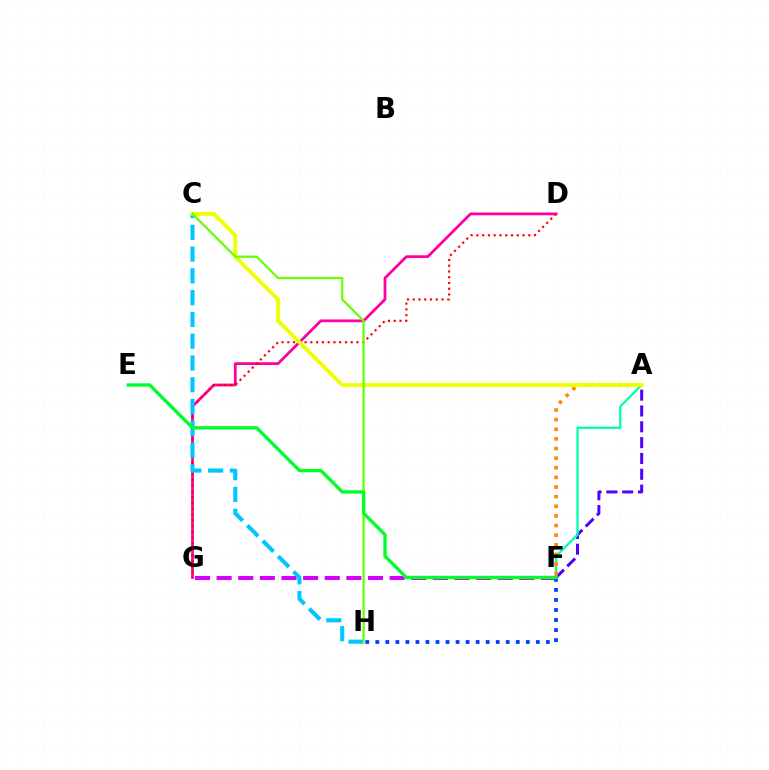{('A', 'F'): [{'color': '#4f00ff', 'line_style': 'dashed', 'thickness': 2.15}, {'color': '#00ffaf', 'line_style': 'solid', 'thickness': 1.63}, {'color': '#ff8800', 'line_style': 'dotted', 'thickness': 2.61}], ('D', 'G'): [{'color': '#ff00a0', 'line_style': 'solid', 'thickness': 2.0}, {'color': '#ff0000', 'line_style': 'dotted', 'thickness': 1.57}], ('F', 'H'): [{'color': '#003fff', 'line_style': 'dotted', 'thickness': 2.73}], ('F', 'G'): [{'color': '#d600ff', 'line_style': 'dashed', 'thickness': 2.94}], ('C', 'H'): [{'color': '#00c7ff', 'line_style': 'dashed', 'thickness': 2.96}, {'color': '#66ff00', 'line_style': 'solid', 'thickness': 1.59}], ('A', 'C'): [{'color': '#eeff00', 'line_style': 'solid', 'thickness': 2.73}], ('E', 'F'): [{'color': '#00ff27', 'line_style': 'solid', 'thickness': 2.41}]}